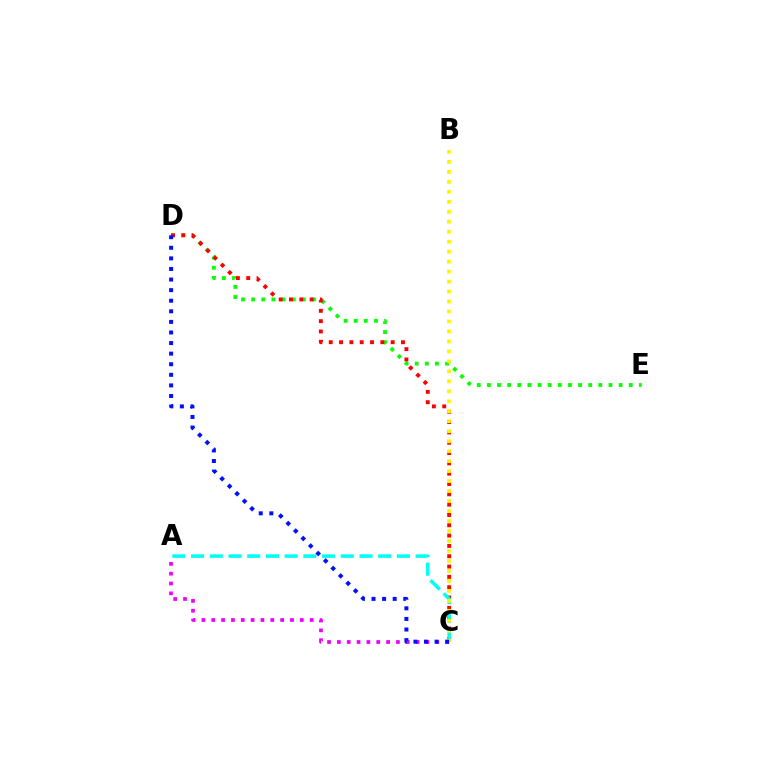{('A', 'C'): [{'color': '#ee00ff', 'line_style': 'dotted', 'thickness': 2.67}, {'color': '#00fff6', 'line_style': 'dashed', 'thickness': 2.54}], ('D', 'E'): [{'color': '#08ff00', 'line_style': 'dotted', 'thickness': 2.75}], ('C', 'D'): [{'color': '#ff0000', 'line_style': 'dotted', 'thickness': 2.8}, {'color': '#0010ff', 'line_style': 'dotted', 'thickness': 2.88}], ('B', 'C'): [{'color': '#fcf500', 'line_style': 'dotted', 'thickness': 2.71}]}